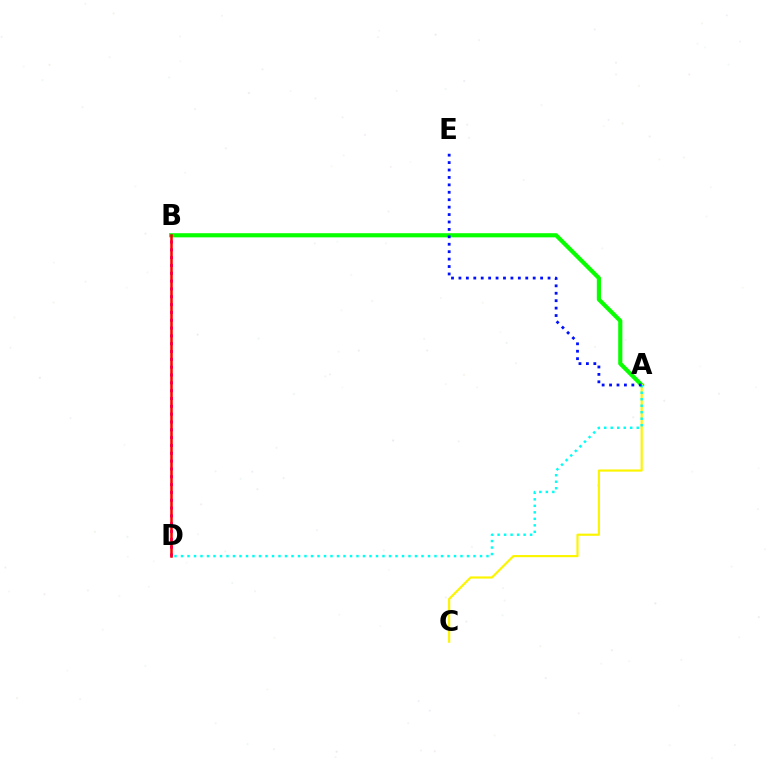{('A', 'B'): [{'color': '#08ff00', 'line_style': 'solid', 'thickness': 2.99}], ('A', 'C'): [{'color': '#fcf500', 'line_style': 'solid', 'thickness': 1.56}], ('A', 'D'): [{'color': '#00fff6', 'line_style': 'dotted', 'thickness': 1.77}], ('B', 'D'): [{'color': '#ee00ff', 'line_style': 'dotted', 'thickness': 2.13}, {'color': '#ff0000', 'line_style': 'solid', 'thickness': 1.83}], ('A', 'E'): [{'color': '#0010ff', 'line_style': 'dotted', 'thickness': 2.02}]}